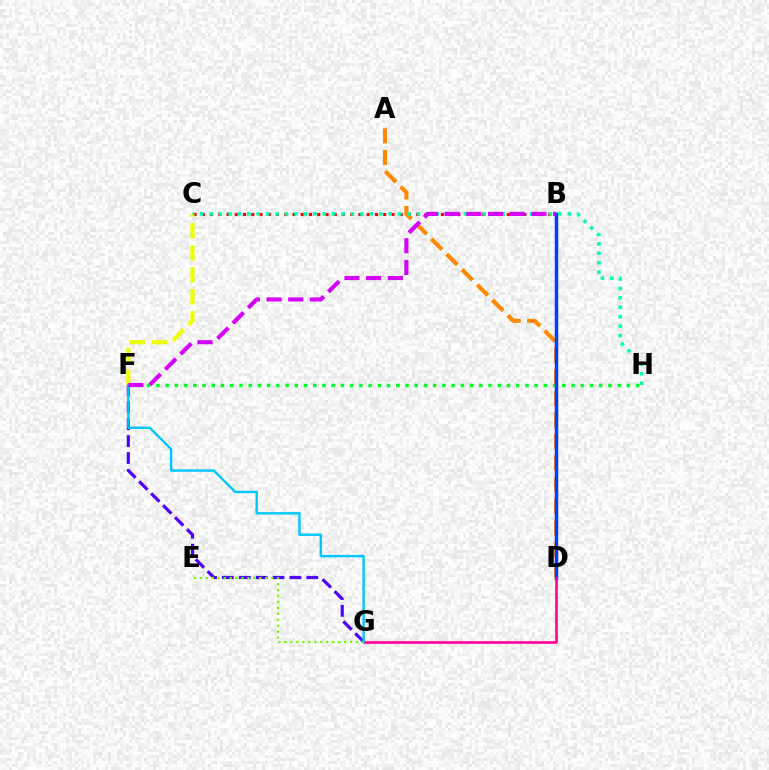{('B', 'C'): [{'color': '#ff0000', 'line_style': 'dotted', 'thickness': 2.24}], ('F', 'G'): [{'color': '#4f00ff', 'line_style': 'dashed', 'thickness': 2.3}, {'color': '#00c7ff', 'line_style': 'solid', 'thickness': 1.74}], ('C', 'F'): [{'color': '#eeff00', 'line_style': 'dashed', 'thickness': 2.99}], ('F', 'H'): [{'color': '#00ff27', 'line_style': 'dotted', 'thickness': 2.51}], ('A', 'D'): [{'color': '#ff8800', 'line_style': 'dashed', 'thickness': 2.94}], ('B', 'D'): [{'color': '#003fff', 'line_style': 'solid', 'thickness': 2.5}], ('D', 'G'): [{'color': '#ff00a0', 'line_style': 'solid', 'thickness': 1.89}], ('E', 'G'): [{'color': '#66ff00', 'line_style': 'dotted', 'thickness': 1.62}], ('C', 'H'): [{'color': '#00ffaf', 'line_style': 'dotted', 'thickness': 2.56}], ('B', 'F'): [{'color': '#d600ff', 'line_style': 'dashed', 'thickness': 2.95}]}